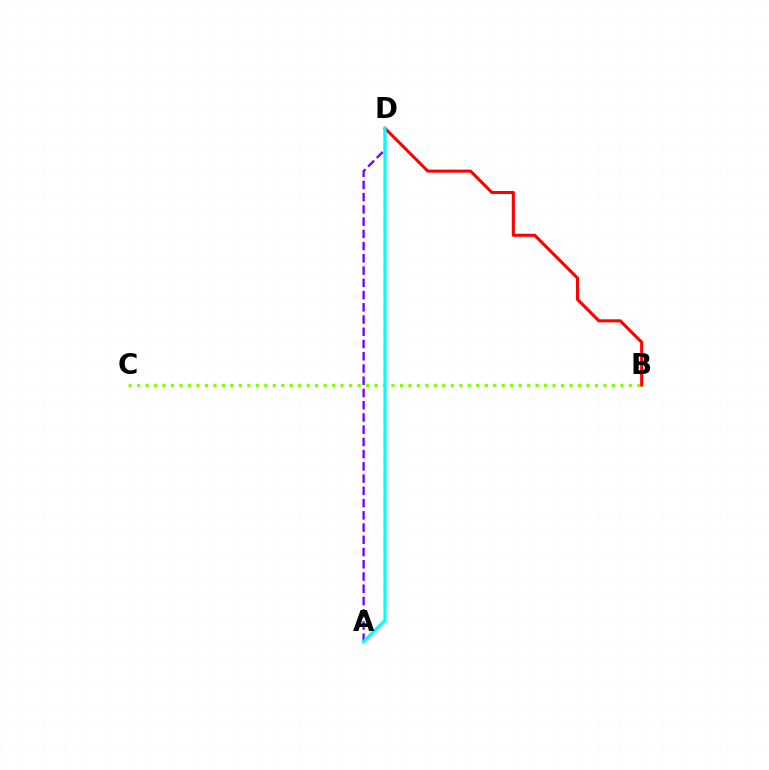{('B', 'C'): [{'color': '#84ff00', 'line_style': 'dotted', 'thickness': 2.3}], ('B', 'D'): [{'color': '#ff0000', 'line_style': 'solid', 'thickness': 2.21}], ('A', 'D'): [{'color': '#7200ff', 'line_style': 'dashed', 'thickness': 1.66}, {'color': '#00fff6', 'line_style': 'solid', 'thickness': 2.27}]}